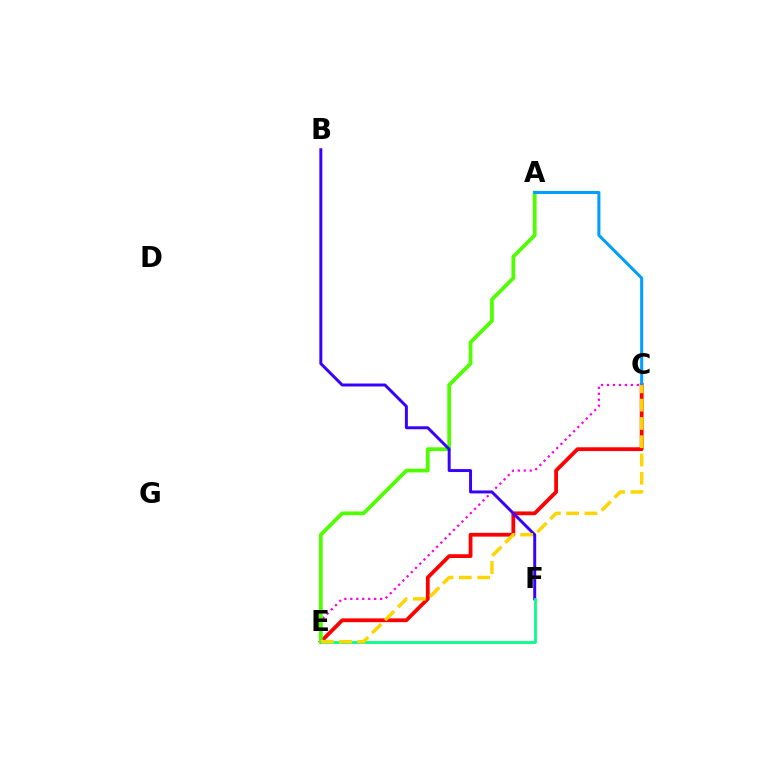{('C', 'E'): [{'color': '#ff0000', 'line_style': 'solid', 'thickness': 2.73}, {'color': '#ff00ed', 'line_style': 'dotted', 'thickness': 1.62}, {'color': '#ffd500', 'line_style': 'dashed', 'thickness': 2.49}], ('A', 'E'): [{'color': '#4fff00', 'line_style': 'solid', 'thickness': 2.7}], ('A', 'C'): [{'color': '#009eff', 'line_style': 'solid', 'thickness': 2.18}], ('B', 'F'): [{'color': '#3700ff', 'line_style': 'solid', 'thickness': 2.13}], ('E', 'F'): [{'color': '#00ff86', 'line_style': 'solid', 'thickness': 1.98}]}